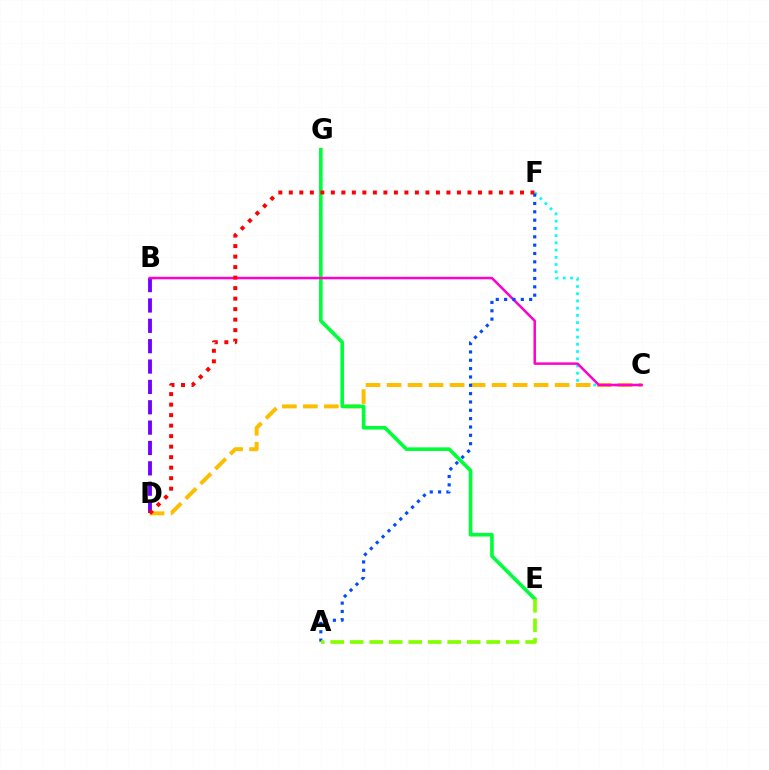{('C', 'F'): [{'color': '#00fff6', 'line_style': 'dotted', 'thickness': 1.96}], ('B', 'D'): [{'color': '#7200ff', 'line_style': 'dashed', 'thickness': 2.77}], ('C', 'D'): [{'color': '#ffbd00', 'line_style': 'dashed', 'thickness': 2.85}], ('E', 'G'): [{'color': '#00ff39', 'line_style': 'solid', 'thickness': 2.62}], ('B', 'C'): [{'color': '#ff00cf', 'line_style': 'solid', 'thickness': 1.8}], ('A', 'F'): [{'color': '#004bff', 'line_style': 'dotted', 'thickness': 2.27}], ('D', 'F'): [{'color': '#ff0000', 'line_style': 'dotted', 'thickness': 2.86}], ('A', 'E'): [{'color': '#84ff00', 'line_style': 'dashed', 'thickness': 2.65}]}